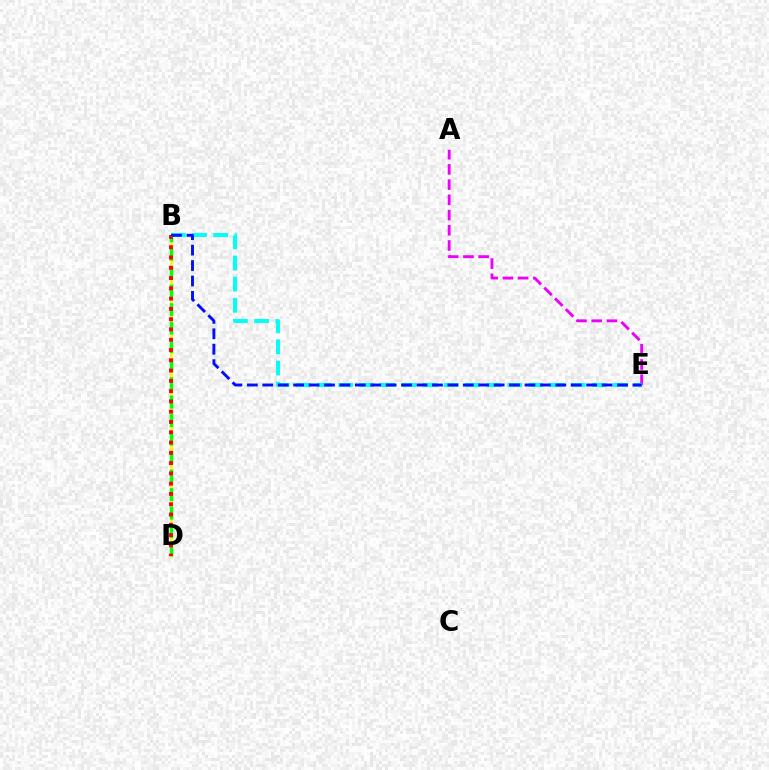{('B', 'D'): [{'color': '#fcf500', 'line_style': 'solid', 'thickness': 1.93}, {'color': '#08ff00', 'line_style': 'dashed', 'thickness': 2.51}, {'color': '#ff0000', 'line_style': 'dotted', 'thickness': 2.79}], ('A', 'E'): [{'color': '#ee00ff', 'line_style': 'dashed', 'thickness': 2.07}], ('B', 'E'): [{'color': '#00fff6', 'line_style': 'dashed', 'thickness': 2.87}, {'color': '#0010ff', 'line_style': 'dashed', 'thickness': 2.1}]}